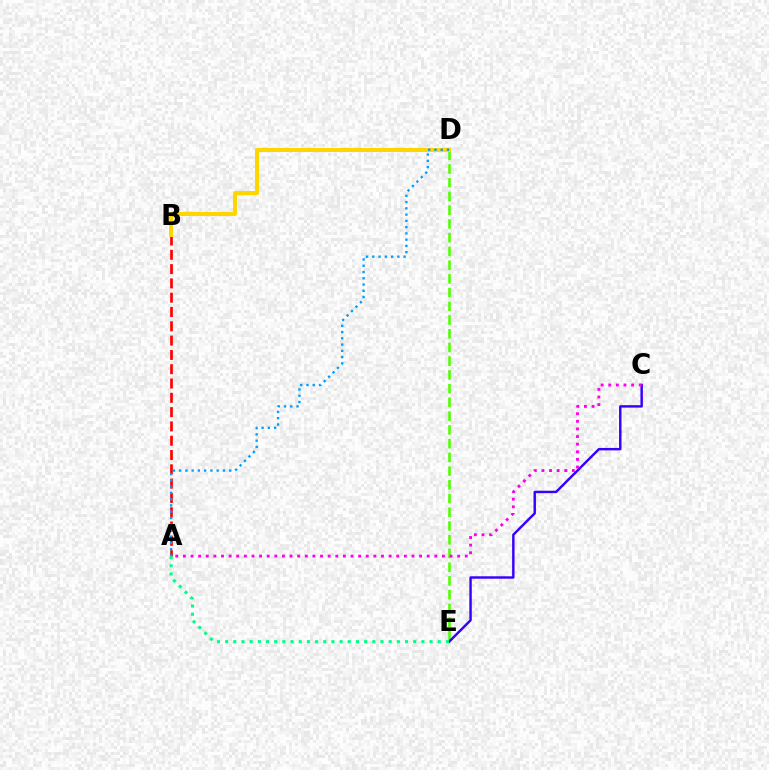{('D', 'E'): [{'color': '#4fff00', 'line_style': 'dashed', 'thickness': 1.87}], ('A', 'B'): [{'color': '#ff0000', 'line_style': 'dashed', 'thickness': 1.94}], ('B', 'D'): [{'color': '#ffd500', 'line_style': 'solid', 'thickness': 2.91}], ('C', 'E'): [{'color': '#3700ff', 'line_style': 'solid', 'thickness': 1.76}], ('A', 'D'): [{'color': '#009eff', 'line_style': 'dotted', 'thickness': 1.7}], ('A', 'C'): [{'color': '#ff00ed', 'line_style': 'dotted', 'thickness': 2.07}], ('A', 'E'): [{'color': '#00ff86', 'line_style': 'dotted', 'thickness': 2.22}]}